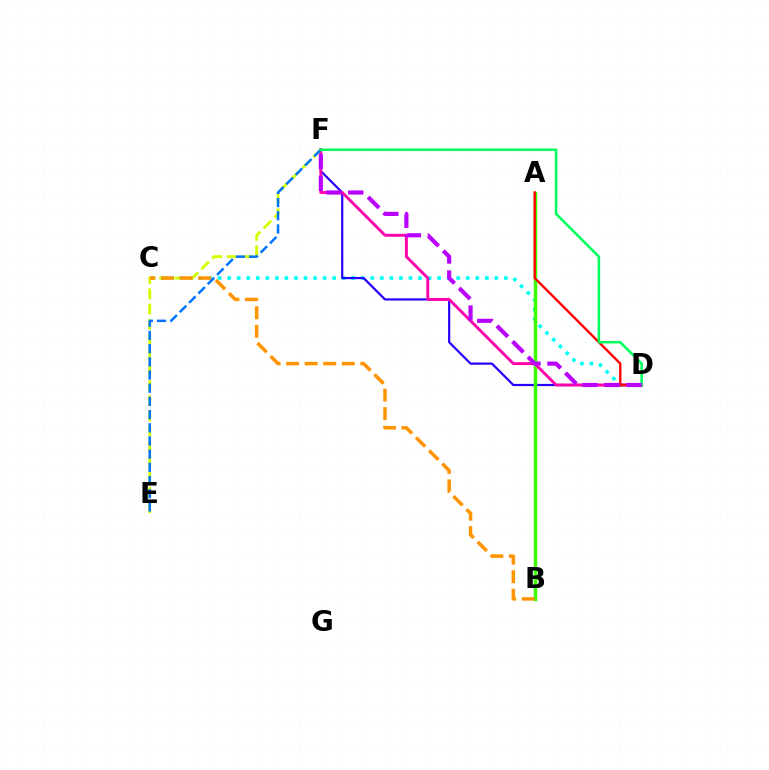{('C', 'D'): [{'color': '#00fff6', 'line_style': 'dotted', 'thickness': 2.59}], ('D', 'F'): [{'color': '#2500ff', 'line_style': 'solid', 'thickness': 1.59}, {'color': '#ff00ac', 'line_style': 'solid', 'thickness': 2.09}, {'color': '#00ff5c', 'line_style': 'solid', 'thickness': 1.83}, {'color': '#b900ff', 'line_style': 'dashed', 'thickness': 2.99}], ('A', 'B'): [{'color': '#3dff00', 'line_style': 'solid', 'thickness': 2.51}], ('E', 'F'): [{'color': '#d1ff00', 'line_style': 'dashed', 'thickness': 2.08}, {'color': '#0074ff', 'line_style': 'dashed', 'thickness': 1.79}], ('A', 'D'): [{'color': '#ff0000', 'line_style': 'solid', 'thickness': 1.7}], ('B', 'C'): [{'color': '#ff9400', 'line_style': 'dashed', 'thickness': 2.52}]}